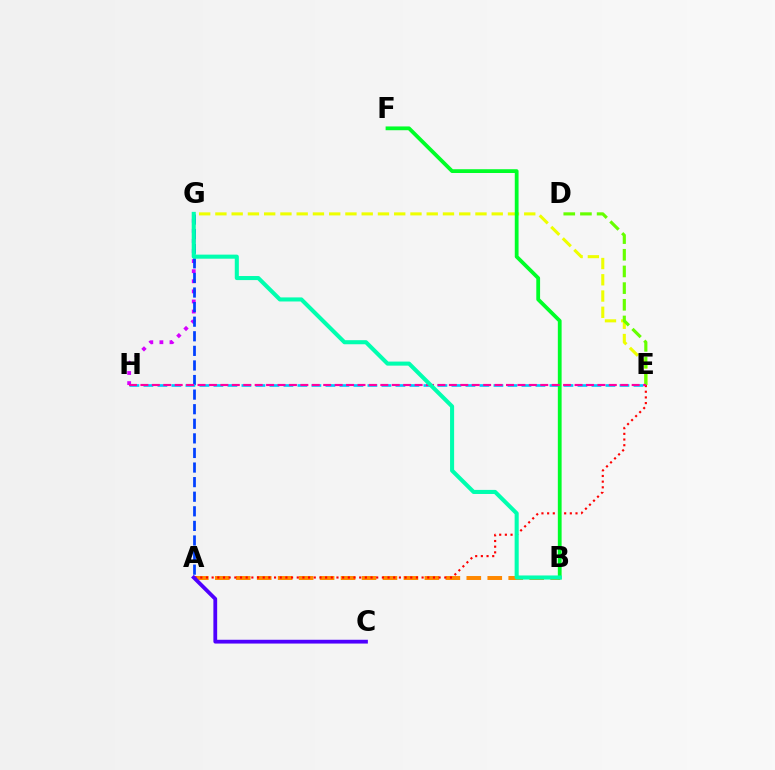{('G', 'H'): [{'color': '#d600ff', 'line_style': 'dotted', 'thickness': 2.74}], ('E', 'G'): [{'color': '#eeff00', 'line_style': 'dashed', 'thickness': 2.21}], ('A', 'B'): [{'color': '#ff8800', 'line_style': 'dashed', 'thickness': 2.85}], ('A', 'G'): [{'color': '#003fff', 'line_style': 'dashed', 'thickness': 1.98}], ('E', 'H'): [{'color': '#00c7ff', 'line_style': 'dashed', 'thickness': 1.9}, {'color': '#ff00a0', 'line_style': 'dashed', 'thickness': 1.55}], ('D', 'E'): [{'color': '#66ff00', 'line_style': 'dashed', 'thickness': 2.26}], ('A', 'E'): [{'color': '#ff0000', 'line_style': 'dotted', 'thickness': 1.54}], ('B', 'F'): [{'color': '#00ff27', 'line_style': 'solid', 'thickness': 2.72}], ('A', 'C'): [{'color': '#4f00ff', 'line_style': 'solid', 'thickness': 2.72}], ('B', 'G'): [{'color': '#00ffaf', 'line_style': 'solid', 'thickness': 2.93}]}